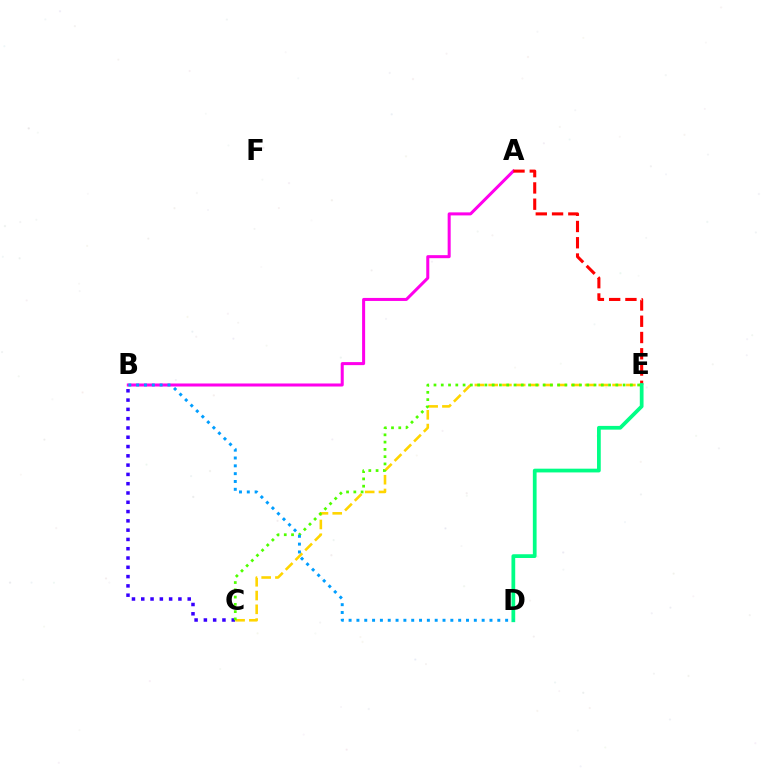{('A', 'B'): [{'color': '#ff00ed', 'line_style': 'solid', 'thickness': 2.18}], ('C', 'E'): [{'color': '#ffd500', 'line_style': 'dashed', 'thickness': 1.87}, {'color': '#4fff00', 'line_style': 'dotted', 'thickness': 1.98}], ('A', 'E'): [{'color': '#ff0000', 'line_style': 'dashed', 'thickness': 2.21}], ('B', 'C'): [{'color': '#3700ff', 'line_style': 'dotted', 'thickness': 2.52}], ('D', 'E'): [{'color': '#00ff86', 'line_style': 'solid', 'thickness': 2.7}], ('B', 'D'): [{'color': '#009eff', 'line_style': 'dotted', 'thickness': 2.13}]}